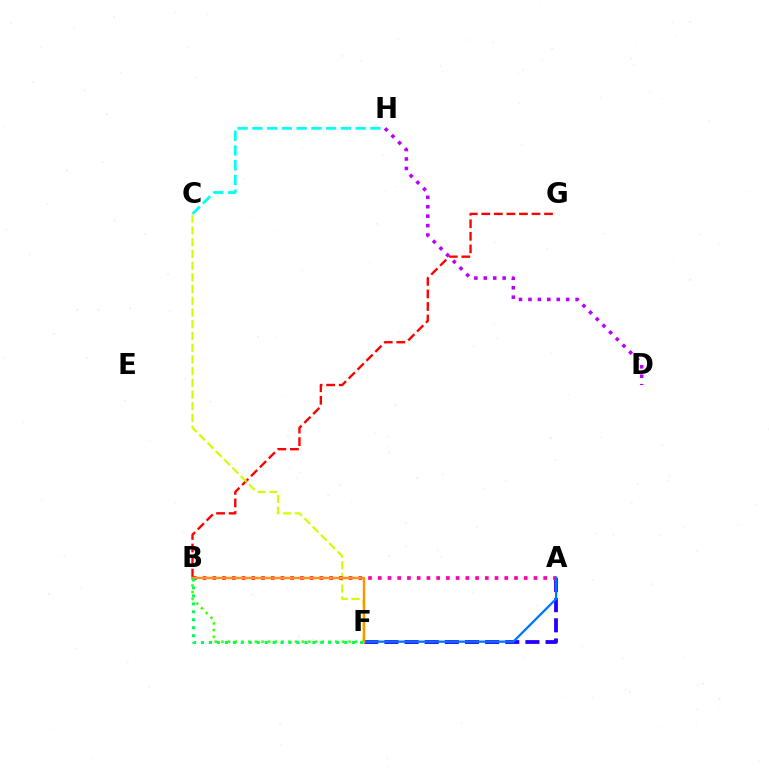{('A', 'F'): [{'color': '#2500ff', 'line_style': 'dashed', 'thickness': 2.74}, {'color': '#0074ff', 'line_style': 'solid', 'thickness': 1.63}], ('B', 'F'): [{'color': '#3dff00', 'line_style': 'dotted', 'thickness': 1.82}, {'color': '#ff9400', 'line_style': 'solid', 'thickness': 1.75}, {'color': '#00ff5c', 'line_style': 'dotted', 'thickness': 2.16}], ('B', 'G'): [{'color': '#ff0000', 'line_style': 'dashed', 'thickness': 1.71}], ('C', 'F'): [{'color': '#d1ff00', 'line_style': 'dashed', 'thickness': 1.59}], ('A', 'B'): [{'color': '#ff00ac', 'line_style': 'dotted', 'thickness': 2.64}], ('D', 'H'): [{'color': '#b900ff', 'line_style': 'dotted', 'thickness': 2.56}], ('C', 'H'): [{'color': '#00fff6', 'line_style': 'dashed', 'thickness': 2.0}]}